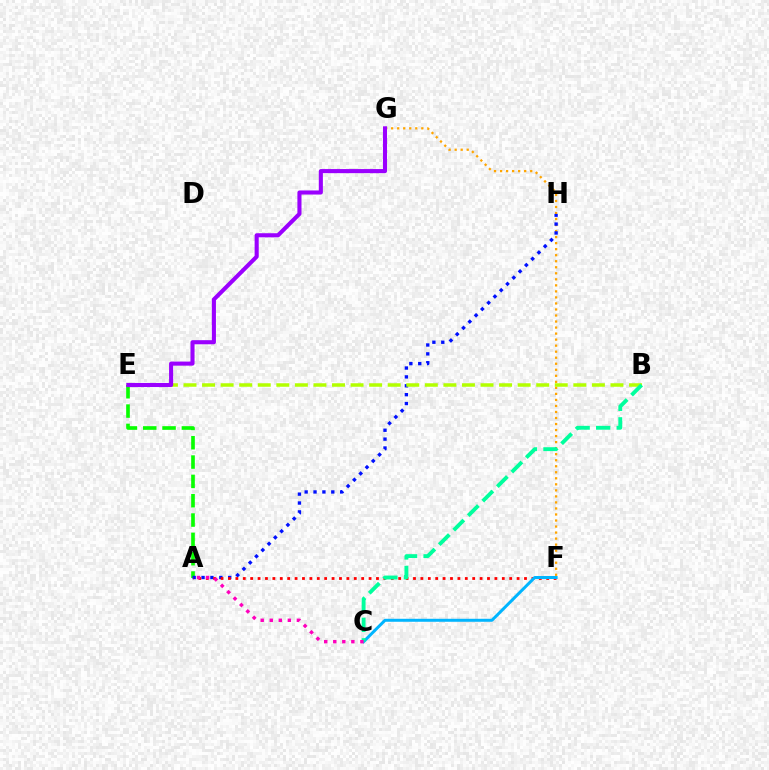{('F', 'G'): [{'color': '#ffa500', 'line_style': 'dotted', 'thickness': 1.64}], ('A', 'E'): [{'color': '#08ff00', 'line_style': 'dashed', 'thickness': 2.63}], ('A', 'H'): [{'color': '#0010ff', 'line_style': 'dotted', 'thickness': 2.41}], ('B', 'E'): [{'color': '#b3ff00', 'line_style': 'dashed', 'thickness': 2.52}], ('A', 'F'): [{'color': '#ff0000', 'line_style': 'dotted', 'thickness': 2.01}], ('C', 'F'): [{'color': '#00b5ff', 'line_style': 'solid', 'thickness': 2.15}], ('B', 'C'): [{'color': '#00ff9d', 'line_style': 'dashed', 'thickness': 2.79}], ('A', 'C'): [{'color': '#ff00bd', 'line_style': 'dotted', 'thickness': 2.46}], ('E', 'G'): [{'color': '#9b00ff', 'line_style': 'solid', 'thickness': 2.94}]}